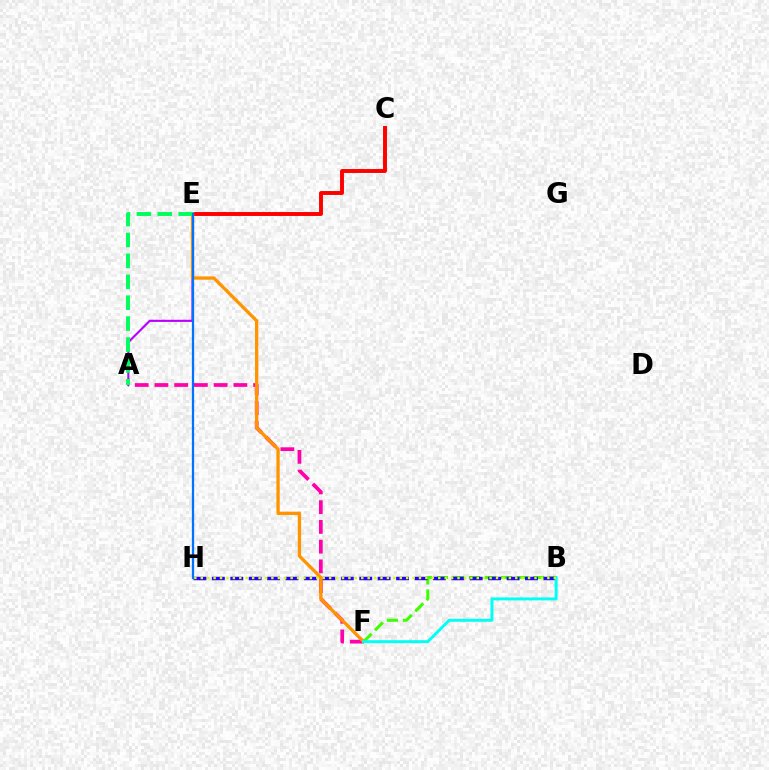{('C', 'E'): [{'color': '#ff0000', 'line_style': 'solid', 'thickness': 2.83}], ('B', 'F'): [{'color': '#3dff00', 'line_style': 'dashed', 'thickness': 2.18}, {'color': '#00fff6', 'line_style': 'solid', 'thickness': 2.13}], ('A', 'E'): [{'color': '#b900ff', 'line_style': 'solid', 'thickness': 1.53}, {'color': '#00ff5c', 'line_style': 'dashed', 'thickness': 2.84}], ('A', 'F'): [{'color': '#ff00ac', 'line_style': 'dashed', 'thickness': 2.68}], ('B', 'H'): [{'color': '#2500ff', 'line_style': 'dashed', 'thickness': 2.5}, {'color': '#d1ff00', 'line_style': 'dotted', 'thickness': 1.74}], ('E', 'F'): [{'color': '#ff9400', 'line_style': 'solid', 'thickness': 2.37}], ('E', 'H'): [{'color': '#0074ff', 'line_style': 'solid', 'thickness': 1.63}]}